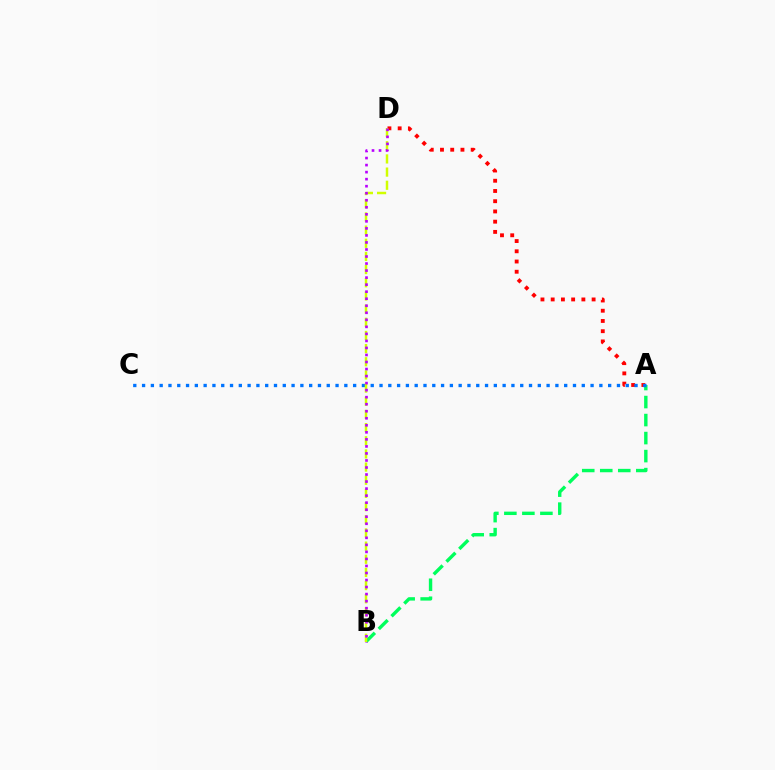{('A', 'D'): [{'color': '#ff0000', 'line_style': 'dotted', 'thickness': 2.78}], ('A', 'B'): [{'color': '#00ff5c', 'line_style': 'dashed', 'thickness': 2.45}], ('A', 'C'): [{'color': '#0074ff', 'line_style': 'dotted', 'thickness': 2.39}], ('B', 'D'): [{'color': '#d1ff00', 'line_style': 'dashed', 'thickness': 1.79}, {'color': '#b900ff', 'line_style': 'dotted', 'thickness': 1.91}]}